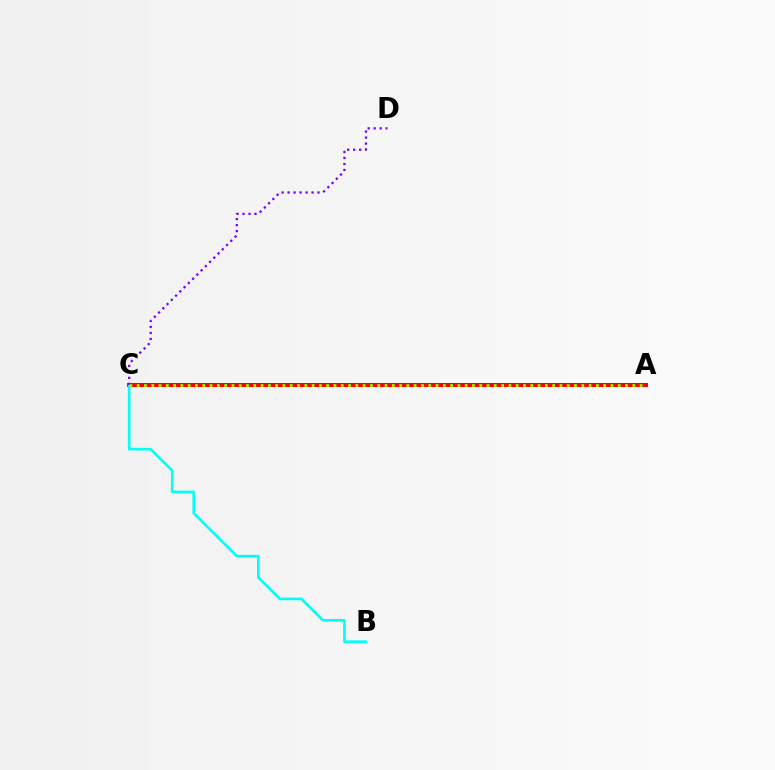{('A', 'C'): [{'color': '#ff0000', 'line_style': 'solid', 'thickness': 2.9}, {'color': '#84ff00', 'line_style': 'dotted', 'thickness': 1.98}], ('B', 'C'): [{'color': '#00fff6', 'line_style': 'solid', 'thickness': 1.89}], ('C', 'D'): [{'color': '#7200ff', 'line_style': 'dotted', 'thickness': 1.63}]}